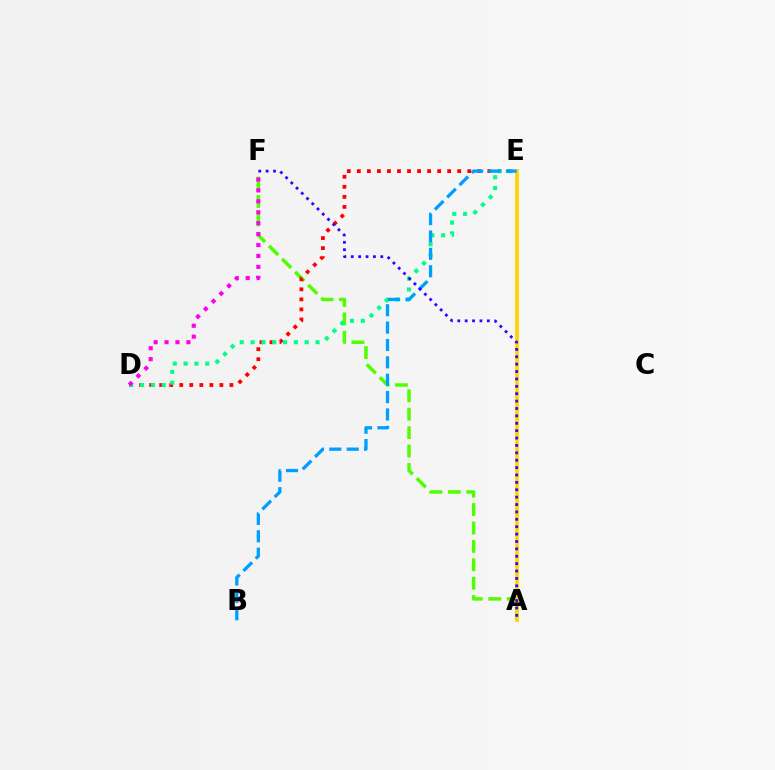{('A', 'F'): [{'color': '#4fff00', 'line_style': 'dashed', 'thickness': 2.5}, {'color': '#3700ff', 'line_style': 'dotted', 'thickness': 2.01}], ('D', 'E'): [{'color': '#ff0000', 'line_style': 'dotted', 'thickness': 2.73}, {'color': '#00ff86', 'line_style': 'dotted', 'thickness': 2.94}], ('A', 'E'): [{'color': '#ffd500', 'line_style': 'solid', 'thickness': 2.74}], ('B', 'E'): [{'color': '#009eff', 'line_style': 'dashed', 'thickness': 2.36}], ('D', 'F'): [{'color': '#ff00ed', 'line_style': 'dotted', 'thickness': 2.97}]}